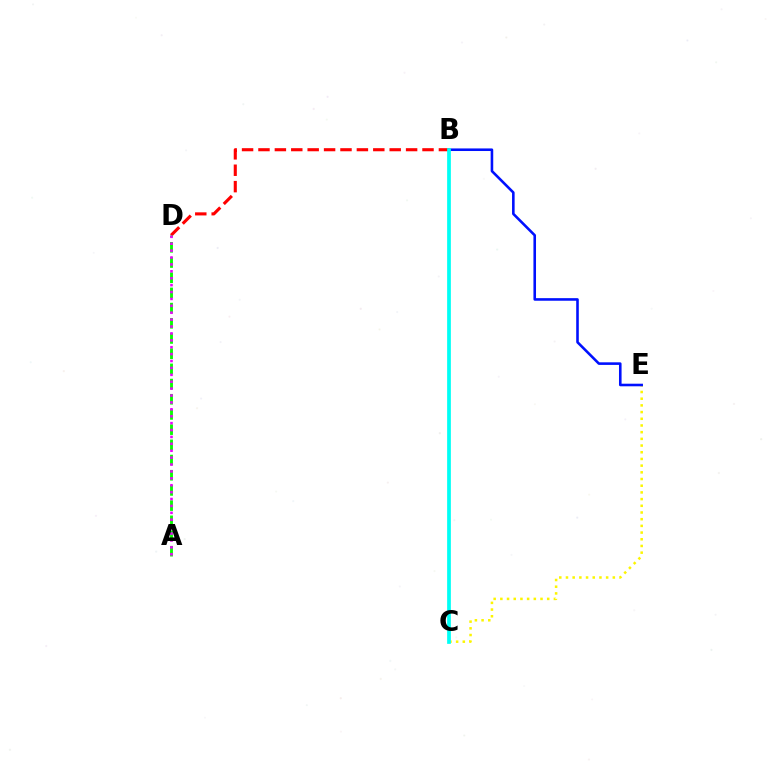{('C', 'E'): [{'color': '#fcf500', 'line_style': 'dotted', 'thickness': 1.82}], ('B', 'E'): [{'color': '#0010ff', 'line_style': 'solid', 'thickness': 1.86}], ('B', 'D'): [{'color': '#ff0000', 'line_style': 'dashed', 'thickness': 2.23}], ('A', 'D'): [{'color': '#08ff00', 'line_style': 'dashed', 'thickness': 2.06}, {'color': '#ee00ff', 'line_style': 'dotted', 'thickness': 1.88}], ('B', 'C'): [{'color': '#00fff6', 'line_style': 'solid', 'thickness': 2.69}]}